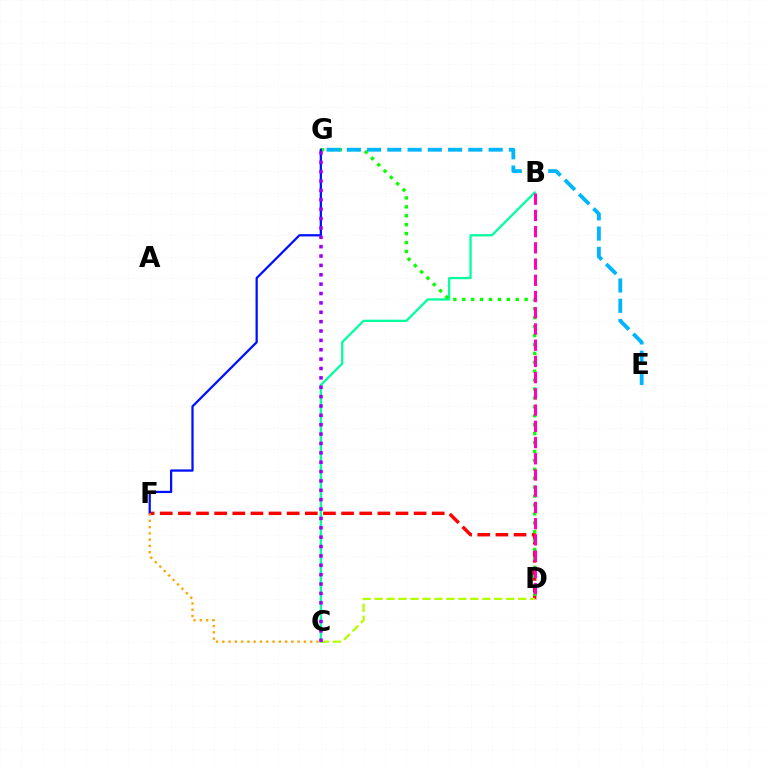{('B', 'C'): [{'color': '#00ff9d', 'line_style': 'solid', 'thickness': 1.63}], ('D', 'F'): [{'color': '#ff0000', 'line_style': 'dashed', 'thickness': 2.46}], ('D', 'G'): [{'color': '#08ff00', 'line_style': 'dotted', 'thickness': 2.42}], ('F', 'G'): [{'color': '#0010ff', 'line_style': 'solid', 'thickness': 1.63}], ('B', 'D'): [{'color': '#ff00bd', 'line_style': 'dashed', 'thickness': 2.2}], ('C', 'D'): [{'color': '#b3ff00', 'line_style': 'dashed', 'thickness': 1.63}], ('E', 'G'): [{'color': '#00b5ff', 'line_style': 'dashed', 'thickness': 2.75}], ('C', 'F'): [{'color': '#ffa500', 'line_style': 'dotted', 'thickness': 1.7}], ('C', 'G'): [{'color': '#9b00ff', 'line_style': 'dotted', 'thickness': 2.55}]}